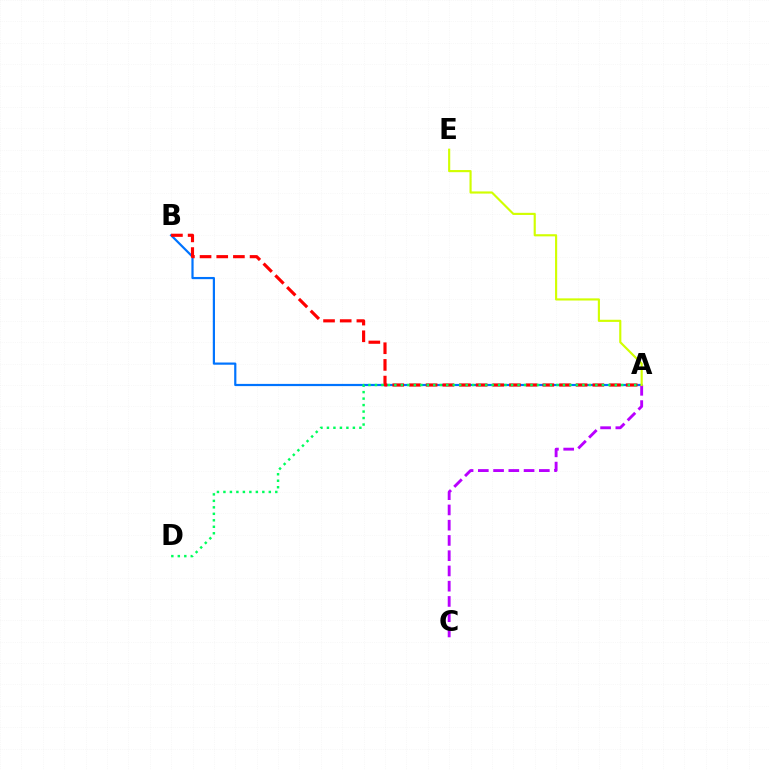{('A', 'B'): [{'color': '#0074ff', 'line_style': 'solid', 'thickness': 1.58}, {'color': '#ff0000', 'line_style': 'dashed', 'thickness': 2.26}], ('A', 'D'): [{'color': '#00ff5c', 'line_style': 'dotted', 'thickness': 1.76}], ('A', 'C'): [{'color': '#b900ff', 'line_style': 'dashed', 'thickness': 2.07}], ('A', 'E'): [{'color': '#d1ff00', 'line_style': 'solid', 'thickness': 1.54}]}